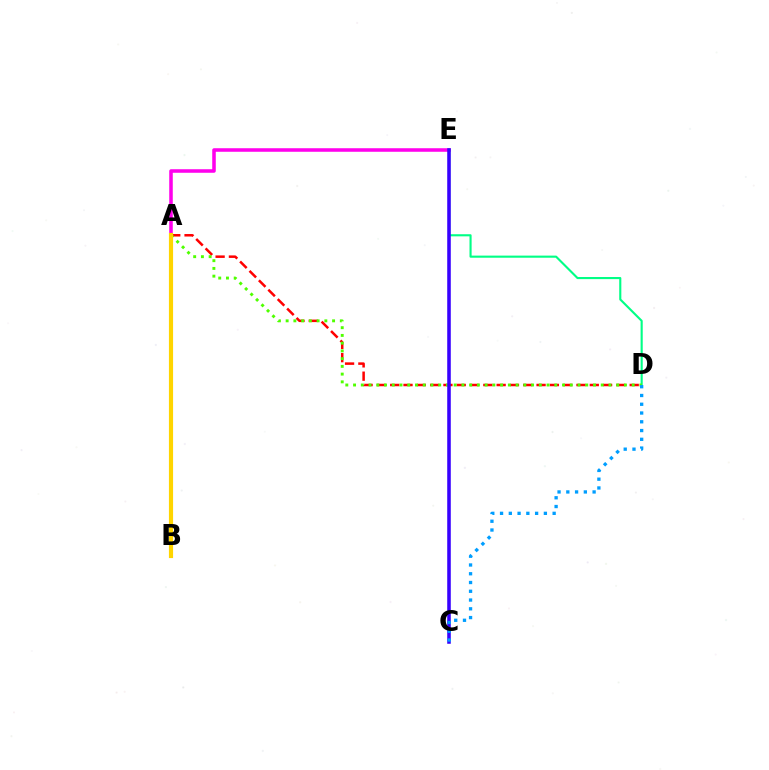{('A', 'E'): [{'color': '#ff00ed', 'line_style': 'solid', 'thickness': 2.55}], ('D', 'E'): [{'color': '#00ff86', 'line_style': 'solid', 'thickness': 1.53}], ('A', 'D'): [{'color': '#ff0000', 'line_style': 'dashed', 'thickness': 1.81}, {'color': '#4fff00', 'line_style': 'dotted', 'thickness': 2.1}], ('C', 'E'): [{'color': '#3700ff', 'line_style': 'solid', 'thickness': 2.56}], ('A', 'B'): [{'color': '#ffd500', 'line_style': 'solid', 'thickness': 2.99}], ('C', 'D'): [{'color': '#009eff', 'line_style': 'dotted', 'thickness': 2.38}]}